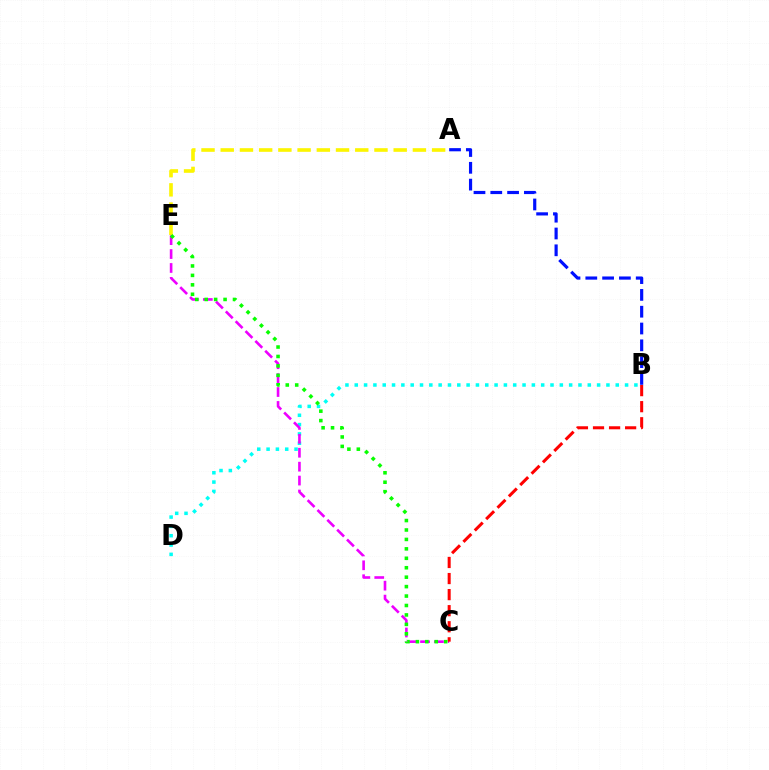{('A', 'E'): [{'color': '#fcf500', 'line_style': 'dashed', 'thickness': 2.61}], ('B', 'D'): [{'color': '#00fff6', 'line_style': 'dotted', 'thickness': 2.53}], ('C', 'E'): [{'color': '#ee00ff', 'line_style': 'dashed', 'thickness': 1.89}, {'color': '#08ff00', 'line_style': 'dotted', 'thickness': 2.56}], ('A', 'B'): [{'color': '#0010ff', 'line_style': 'dashed', 'thickness': 2.28}], ('B', 'C'): [{'color': '#ff0000', 'line_style': 'dashed', 'thickness': 2.18}]}